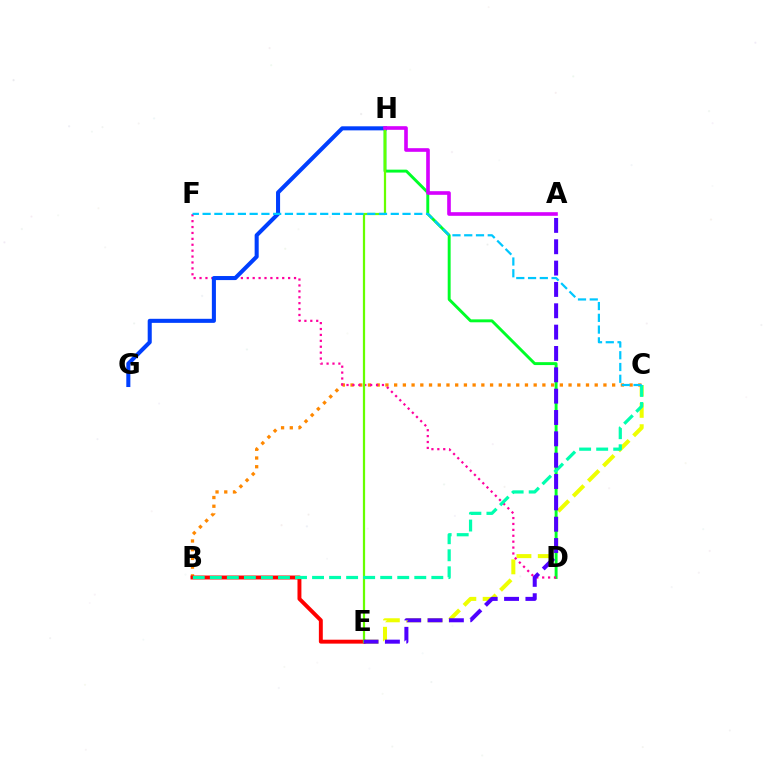{('C', 'E'): [{'color': '#eeff00', 'line_style': 'dashed', 'thickness': 2.9}], ('B', 'C'): [{'color': '#ff8800', 'line_style': 'dotted', 'thickness': 2.37}, {'color': '#00ffaf', 'line_style': 'dashed', 'thickness': 2.31}], ('D', 'H'): [{'color': '#00ff27', 'line_style': 'solid', 'thickness': 2.1}], ('D', 'F'): [{'color': '#ff00a0', 'line_style': 'dotted', 'thickness': 1.6}], ('G', 'H'): [{'color': '#003fff', 'line_style': 'solid', 'thickness': 2.92}], ('B', 'E'): [{'color': '#ff0000', 'line_style': 'solid', 'thickness': 2.82}], ('E', 'H'): [{'color': '#66ff00', 'line_style': 'solid', 'thickness': 1.6}], ('A', 'H'): [{'color': '#d600ff', 'line_style': 'solid', 'thickness': 2.62}], ('A', 'E'): [{'color': '#4f00ff', 'line_style': 'dashed', 'thickness': 2.9}], ('C', 'F'): [{'color': '#00c7ff', 'line_style': 'dashed', 'thickness': 1.6}]}